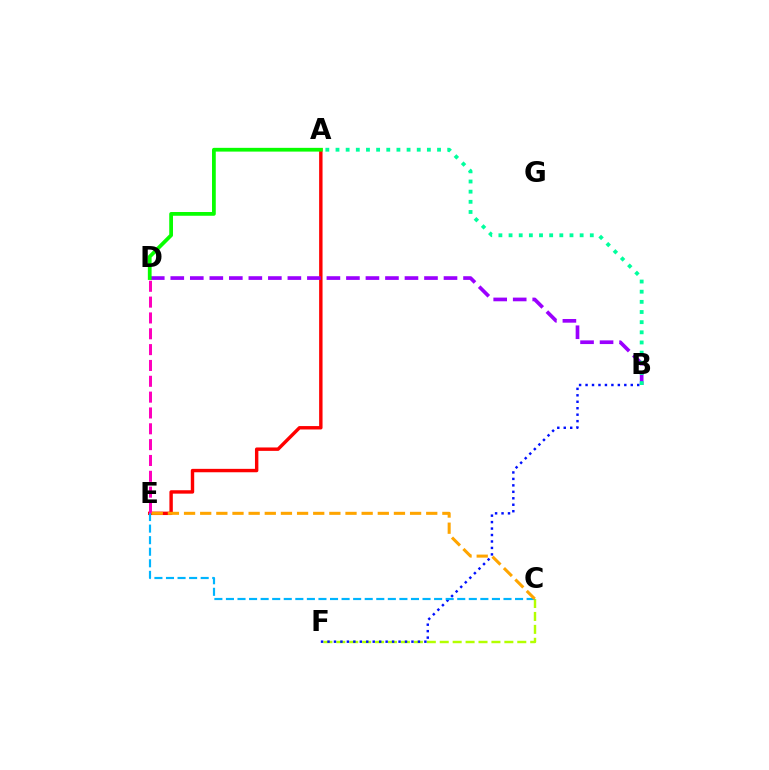{('A', 'E'): [{'color': '#ff0000', 'line_style': 'solid', 'thickness': 2.46}], ('B', 'D'): [{'color': '#9b00ff', 'line_style': 'dashed', 'thickness': 2.65}], ('C', 'F'): [{'color': '#b3ff00', 'line_style': 'dashed', 'thickness': 1.76}], ('B', 'F'): [{'color': '#0010ff', 'line_style': 'dotted', 'thickness': 1.75}], ('A', 'B'): [{'color': '#00ff9d', 'line_style': 'dotted', 'thickness': 2.76}], ('C', 'E'): [{'color': '#00b5ff', 'line_style': 'dashed', 'thickness': 1.57}, {'color': '#ffa500', 'line_style': 'dashed', 'thickness': 2.19}], ('D', 'E'): [{'color': '#ff00bd', 'line_style': 'dashed', 'thickness': 2.15}], ('A', 'D'): [{'color': '#08ff00', 'line_style': 'solid', 'thickness': 2.7}]}